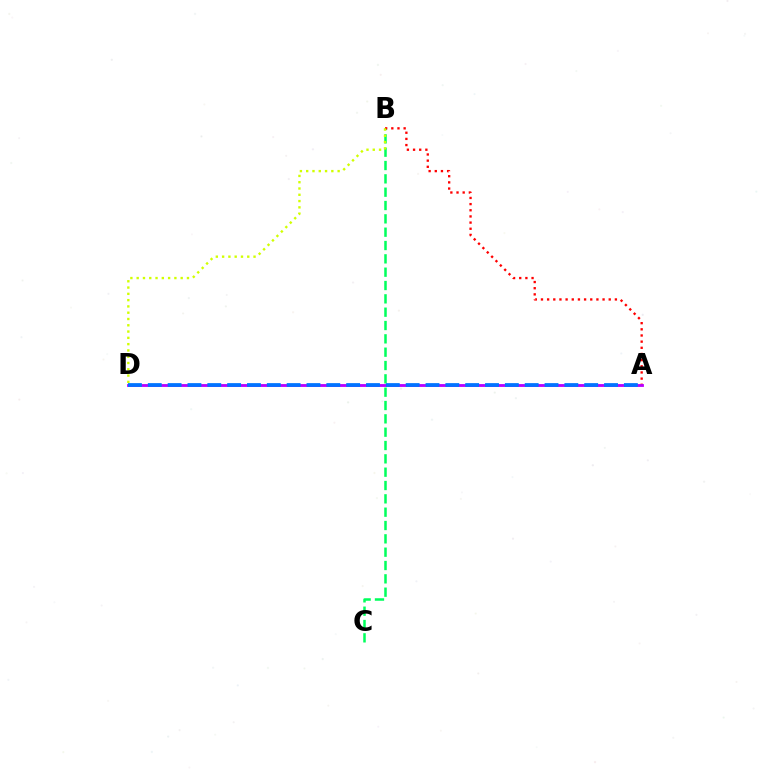{('B', 'C'): [{'color': '#00ff5c', 'line_style': 'dashed', 'thickness': 1.81}], ('A', 'B'): [{'color': '#ff0000', 'line_style': 'dotted', 'thickness': 1.67}], ('A', 'D'): [{'color': '#b900ff', 'line_style': 'solid', 'thickness': 2.04}, {'color': '#0074ff', 'line_style': 'dashed', 'thickness': 2.69}], ('B', 'D'): [{'color': '#d1ff00', 'line_style': 'dotted', 'thickness': 1.71}]}